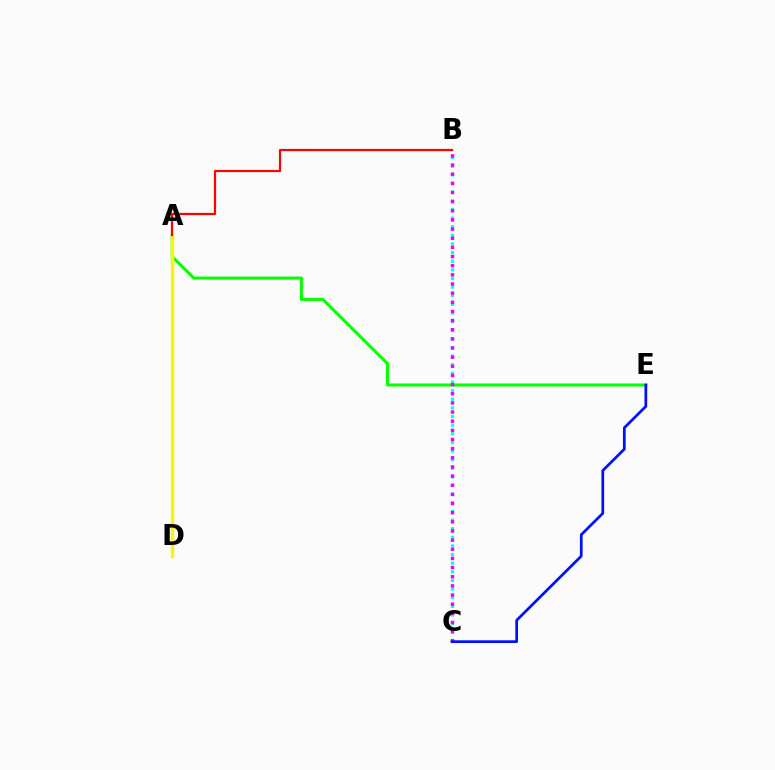{('B', 'C'): [{'color': '#00fff6', 'line_style': 'dotted', 'thickness': 2.34}, {'color': '#ee00ff', 'line_style': 'dotted', 'thickness': 2.49}], ('A', 'E'): [{'color': '#08ff00', 'line_style': 'solid', 'thickness': 2.19}], ('A', 'D'): [{'color': '#fcf500', 'line_style': 'solid', 'thickness': 2.47}], ('A', 'B'): [{'color': '#ff0000', 'line_style': 'solid', 'thickness': 1.59}], ('C', 'E'): [{'color': '#0010ff', 'line_style': 'solid', 'thickness': 1.97}]}